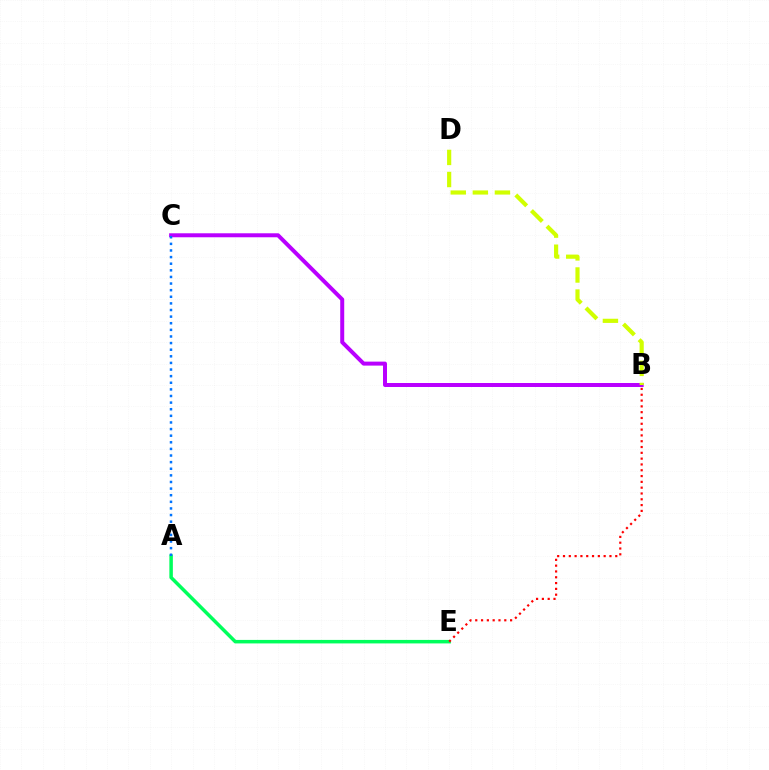{('A', 'E'): [{'color': '#00ff5c', 'line_style': 'solid', 'thickness': 2.52}], ('B', 'C'): [{'color': '#b900ff', 'line_style': 'solid', 'thickness': 2.87}], ('B', 'E'): [{'color': '#ff0000', 'line_style': 'dotted', 'thickness': 1.58}], ('B', 'D'): [{'color': '#d1ff00', 'line_style': 'dashed', 'thickness': 3.0}], ('A', 'C'): [{'color': '#0074ff', 'line_style': 'dotted', 'thickness': 1.8}]}